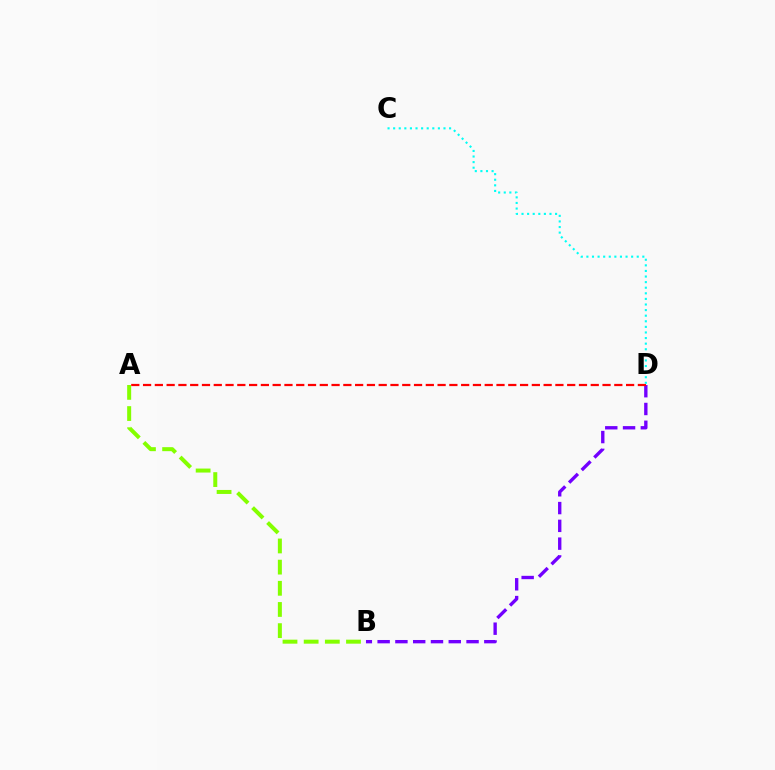{('A', 'B'): [{'color': '#84ff00', 'line_style': 'dashed', 'thickness': 2.88}], ('B', 'D'): [{'color': '#7200ff', 'line_style': 'dashed', 'thickness': 2.42}], ('A', 'D'): [{'color': '#ff0000', 'line_style': 'dashed', 'thickness': 1.6}], ('C', 'D'): [{'color': '#00fff6', 'line_style': 'dotted', 'thickness': 1.52}]}